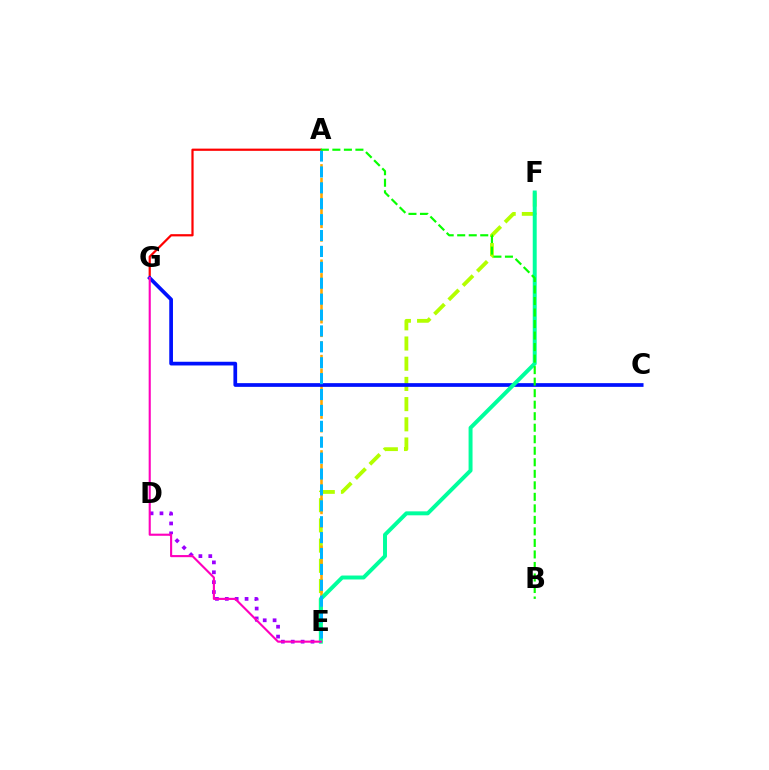{('A', 'G'): [{'color': '#ff0000', 'line_style': 'solid', 'thickness': 1.6}], ('D', 'E'): [{'color': '#9b00ff', 'line_style': 'dotted', 'thickness': 2.69}], ('E', 'F'): [{'color': '#b3ff00', 'line_style': 'dashed', 'thickness': 2.74}, {'color': '#00ff9d', 'line_style': 'solid', 'thickness': 2.85}], ('A', 'E'): [{'color': '#ffa500', 'line_style': 'dashed', 'thickness': 1.85}, {'color': '#00b5ff', 'line_style': 'dashed', 'thickness': 2.16}], ('C', 'G'): [{'color': '#0010ff', 'line_style': 'solid', 'thickness': 2.67}], ('E', 'G'): [{'color': '#ff00bd', 'line_style': 'solid', 'thickness': 1.53}], ('A', 'B'): [{'color': '#08ff00', 'line_style': 'dashed', 'thickness': 1.56}]}